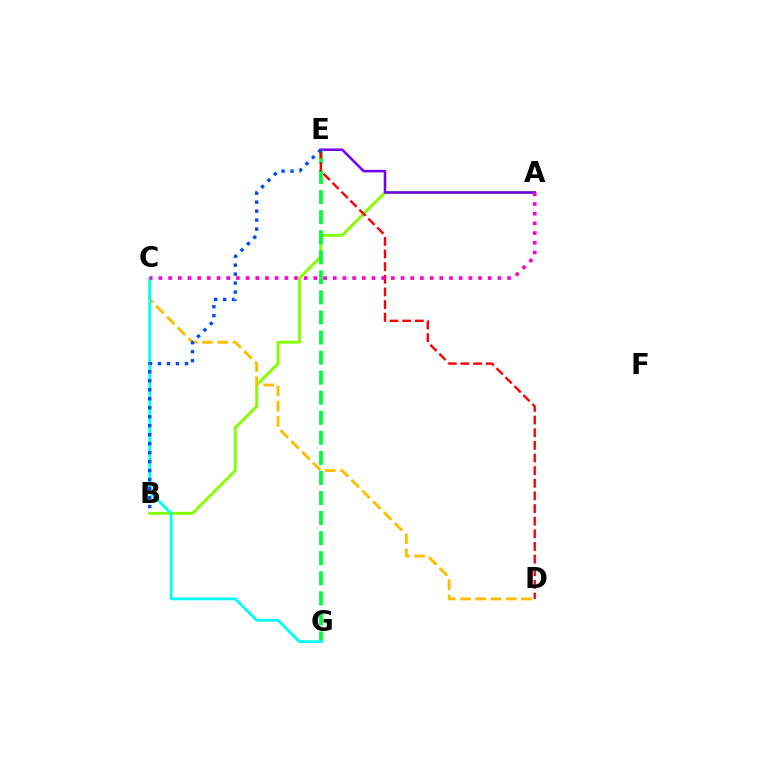{('A', 'B'): [{'color': '#84ff00', 'line_style': 'solid', 'thickness': 2.1}], ('C', 'D'): [{'color': '#ffbd00', 'line_style': 'dashed', 'thickness': 2.07}], ('A', 'E'): [{'color': '#7200ff', 'line_style': 'solid', 'thickness': 1.83}], ('E', 'G'): [{'color': '#00ff39', 'line_style': 'dashed', 'thickness': 2.73}], ('C', 'G'): [{'color': '#00fff6', 'line_style': 'solid', 'thickness': 2.03}], ('D', 'E'): [{'color': '#ff0000', 'line_style': 'dashed', 'thickness': 1.72}], ('A', 'C'): [{'color': '#ff00cf', 'line_style': 'dotted', 'thickness': 2.63}], ('B', 'E'): [{'color': '#004bff', 'line_style': 'dotted', 'thickness': 2.44}]}